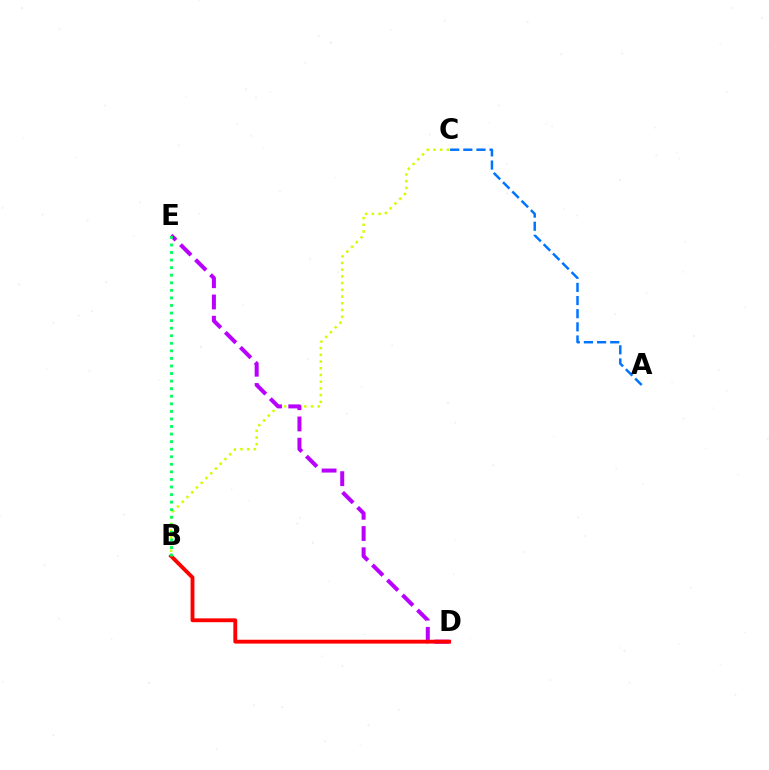{('B', 'C'): [{'color': '#d1ff00', 'line_style': 'dotted', 'thickness': 1.82}], ('D', 'E'): [{'color': '#b900ff', 'line_style': 'dashed', 'thickness': 2.89}], ('A', 'C'): [{'color': '#0074ff', 'line_style': 'dashed', 'thickness': 1.79}], ('B', 'D'): [{'color': '#ff0000', 'line_style': 'solid', 'thickness': 2.77}], ('B', 'E'): [{'color': '#00ff5c', 'line_style': 'dotted', 'thickness': 2.06}]}